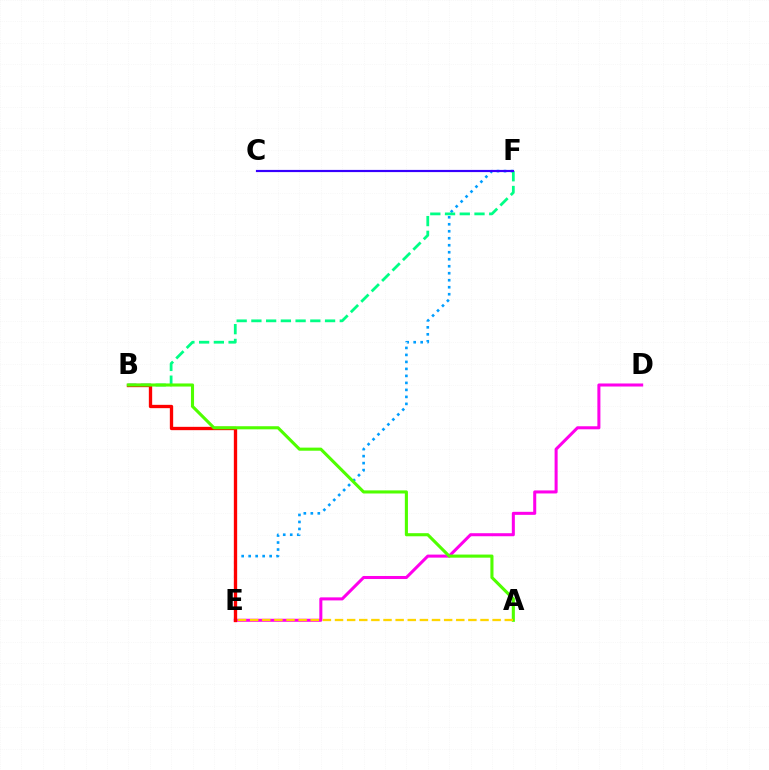{('E', 'F'): [{'color': '#009eff', 'line_style': 'dotted', 'thickness': 1.9}], ('B', 'F'): [{'color': '#00ff86', 'line_style': 'dashed', 'thickness': 2.0}], ('D', 'E'): [{'color': '#ff00ed', 'line_style': 'solid', 'thickness': 2.19}], ('B', 'E'): [{'color': '#ff0000', 'line_style': 'solid', 'thickness': 2.4}], ('A', 'B'): [{'color': '#4fff00', 'line_style': 'solid', 'thickness': 2.23}], ('A', 'E'): [{'color': '#ffd500', 'line_style': 'dashed', 'thickness': 1.65}], ('C', 'F'): [{'color': '#3700ff', 'line_style': 'solid', 'thickness': 1.57}]}